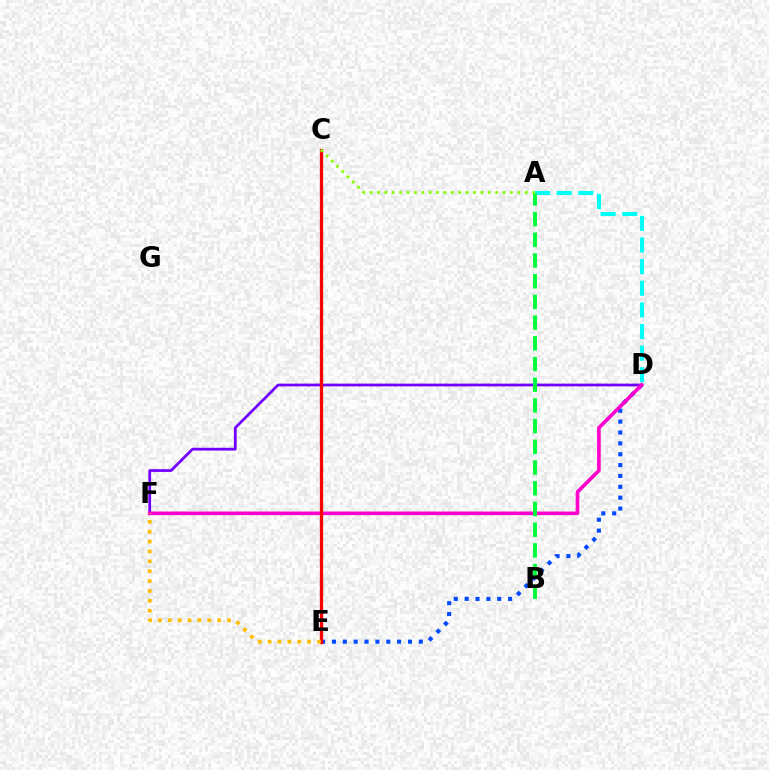{('D', 'E'): [{'color': '#004bff', 'line_style': 'dotted', 'thickness': 2.95}], ('D', 'F'): [{'color': '#7200ff', 'line_style': 'solid', 'thickness': 1.99}, {'color': '#ff00cf', 'line_style': 'solid', 'thickness': 2.62}], ('A', 'D'): [{'color': '#00fff6', 'line_style': 'dashed', 'thickness': 2.94}], ('C', 'E'): [{'color': '#ff0000', 'line_style': 'solid', 'thickness': 2.36}], ('A', 'B'): [{'color': '#00ff39', 'line_style': 'dashed', 'thickness': 2.81}], ('A', 'C'): [{'color': '#84ff00', 'line_style': 'dotted', 'thickness': 2.01}], ('E', 'F'): [{'color': '#ffbd00', 'line_style': 'dotted', 'thickness': 2.68}]}